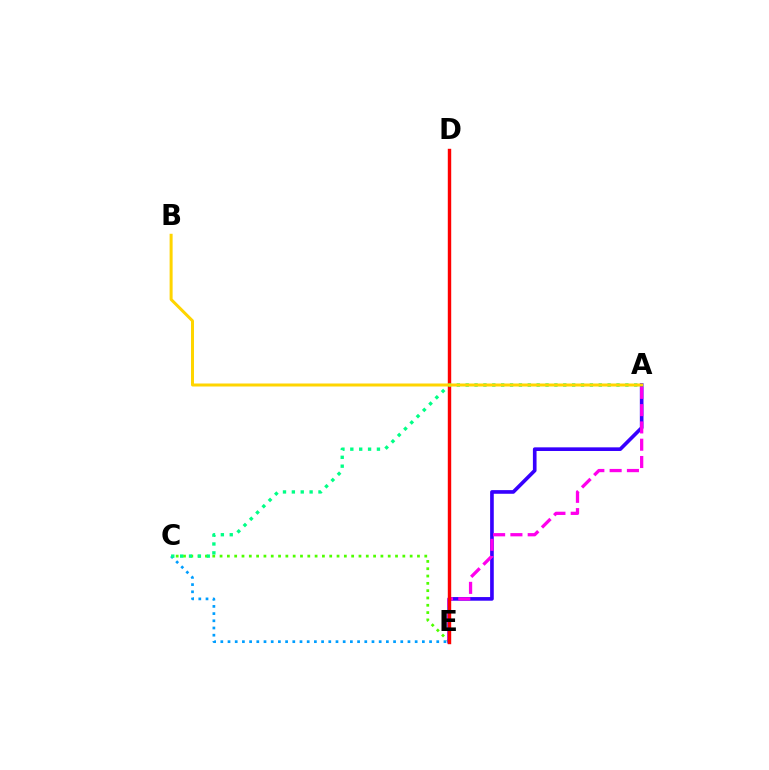{('C', 'E'): [{'color': '#4fff00', 'line_style': 'dotted', 'thickness': 1.99}, {'color': '#009eff', 'line_style': 'dotted', 'thickness': 1.96}], ('A', 'E'): [{'color': '#3700ff', 'line_style': 'solid', 'thickness': 2.63}, {'color': '#ff00ed', 'line_style': 'dashed', 'thickness': 2.35}], ('D', 'E'): [{'color': '#ff0000', 'line_style': 'solid', 'thickness': 2.46}], ('A', 'C'): [{'color': '#00ff86', 'line_style': 'dotted', 'thickness': 2.41}], ('A', 'B'): [{'color': '#ffd500', 'line_style': 'solid', 'thickness': 2.16}]}